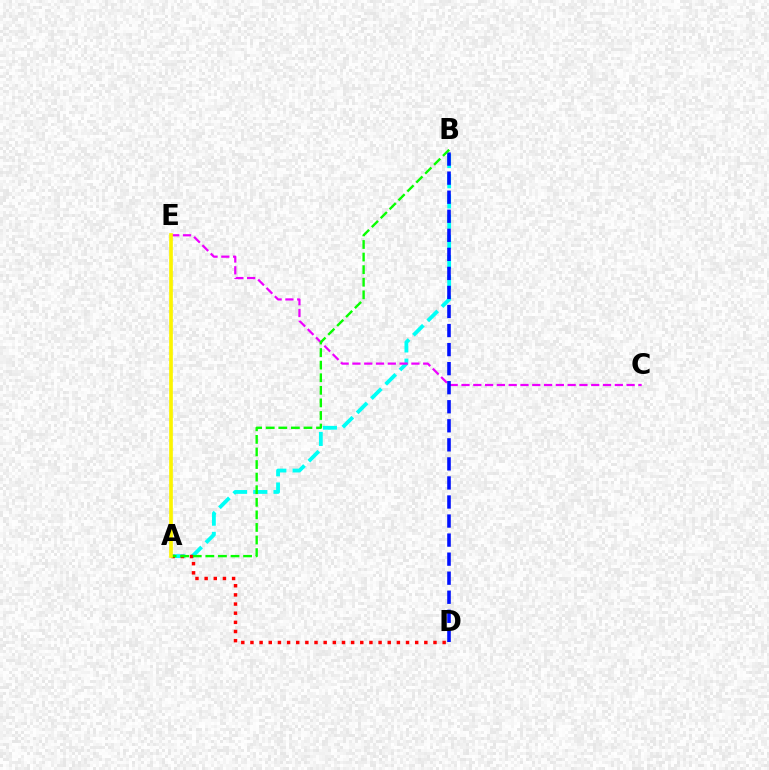{('A', 'B'): [{'color': '#00fff6', 'line_style': 'dashed', 'thickness': 2.75}, {'color': '#08ff00', 'line_style': 'dashed', 'thickness': 1.71}], ('A', 'D'): [{'color': '#ff0000', 'line_style': 'dotted', 'thickness': 2.49}], ('C', 'E'): [{'color': '#ee00ff', 'line_style': 'dashed', 'thickness': 1.6}], ('B', 'D'): [{'color': '#0010ff', 'line_style': 'dashed', 'thickness': 2.59}], ('A', 'E'): [{'color': '#fcf500', 'line_style': 'solid', 'thickness': 2.65}]}